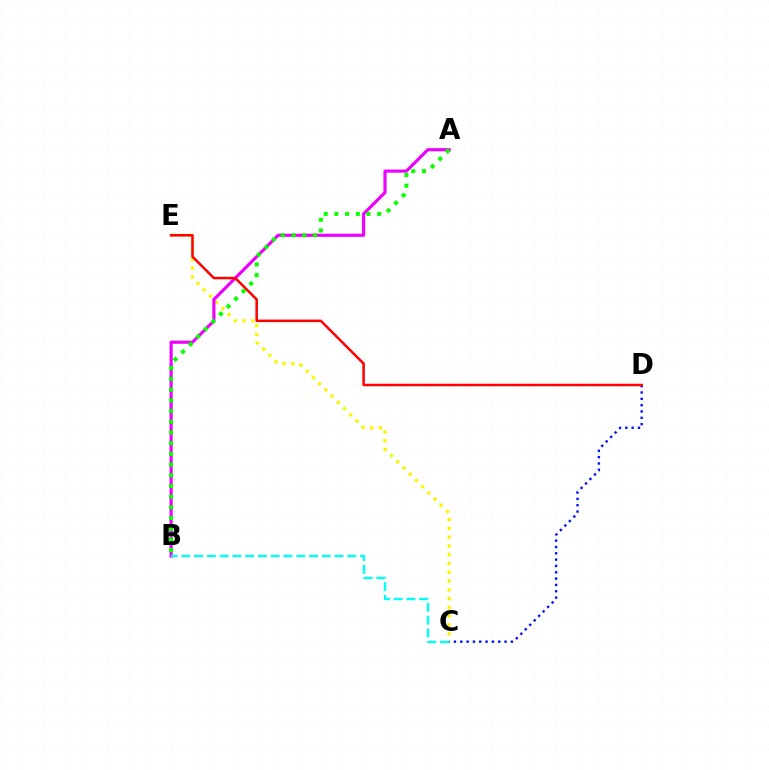{('C', 'E'): [{'color': '#fcf500', 'line_style': 'dotted', 'thickness': 2.39}], ('C', 'D'): [{'color': '#0010ff', 'line_style': 'dotted', 'thickness': 1.72}], ('A', 'B'): [{'color': '#ee00ff', 'line_style': 'solid', 'thickness': 2.26}, {'color': '#08ff00', 'line_style': 'dotted', 'thickness': 2.91}], ('D', 'E'): [{'color': '#ff0000', 'line_style': 'solid', 'thickness': 1.81}], ('B', 'C'): [{'color': '#00fff6', 'line_style': 'dashed', 'thickness': 1.73}]}